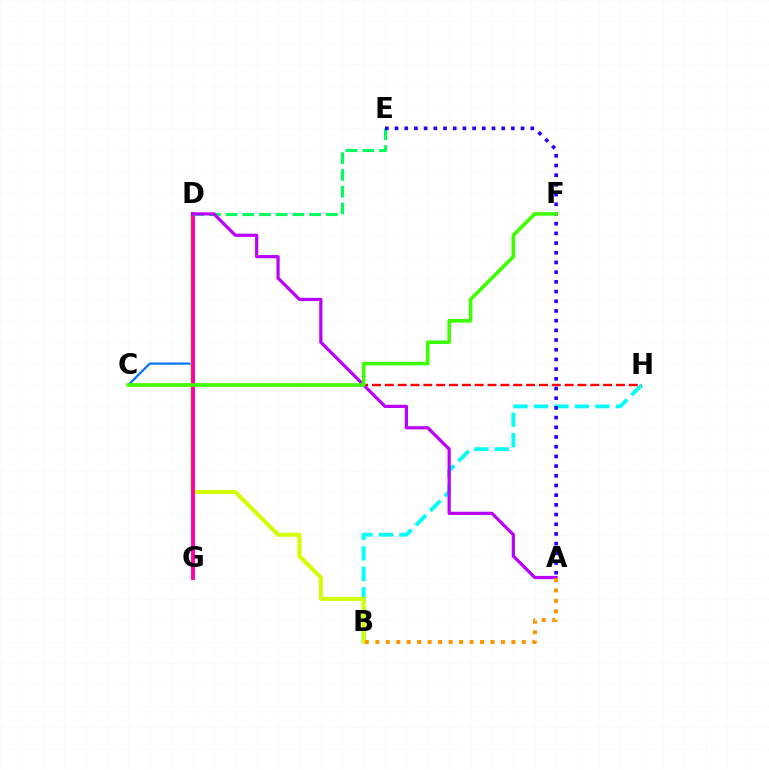{('C', 'D'): [{'color': '#0074ff', 'line_style': 'solid', 'thickness': 1.58}], ('B', 'H'): [{'color': '#00fff6', 'line_style': 'dashed', 'thickness': 2.78}], ('B', 'D'): [{'color': '#d1ff00', 'line_style': 'solid', 'thickness': 2.9}], ('C', 'H'): [{'color': '#ff0000', 'line_style': 'dashed', 'thickness': 1.74}], ('D', 'G'): [{'color': '#ff00ac', 'line_style': 'solid', 'thickness': 2.78}], ('D', 'E'): [{'color': '#00ff5c', 'line_style': 'dashed', 'thickness': 2.27}], ('A', 'D'): [{'color': '#b900ff', 'line_style': 'solid', 'thickness': 2.31}], ('A', 'E'): [{'color': '#2500ff', 'line_style': 'dotted', 'thickness': 2.63}], ('A', 'B'): [{'color': '#ff9400', 'line_style': 'dotted', 'thickness': 2.84}], ('C', 'F'): [{'color': '#3dff00', 'line_style': 'solid', 'thickness': 2.58}]}